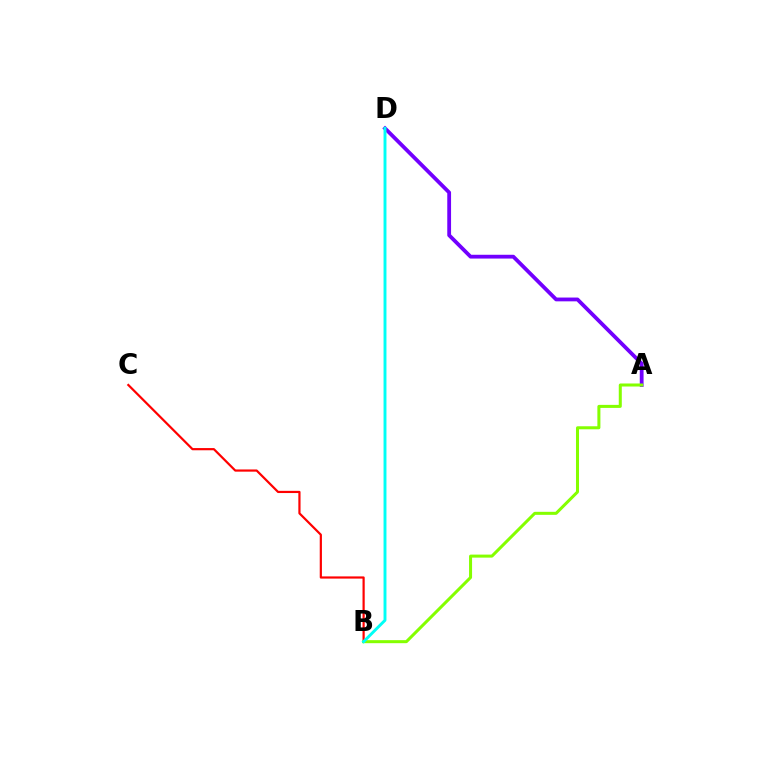{('B', 'C'): [{'color': '#ff0000', 'line_style': 'solid', 'thickness': 1.58}], ('A', 'D'): [{'color': '#7200ff', 'line_style': 'solid', 'thickness': 2.73}], ('A', 'B'): [{'color': '#84ff00', 'line_style': 'solid', 'thickness': 2.18}], ('B', 'D'): [{'color': '#00fff6', 'line_style': 'solid', 'thickness': 2.1}]}